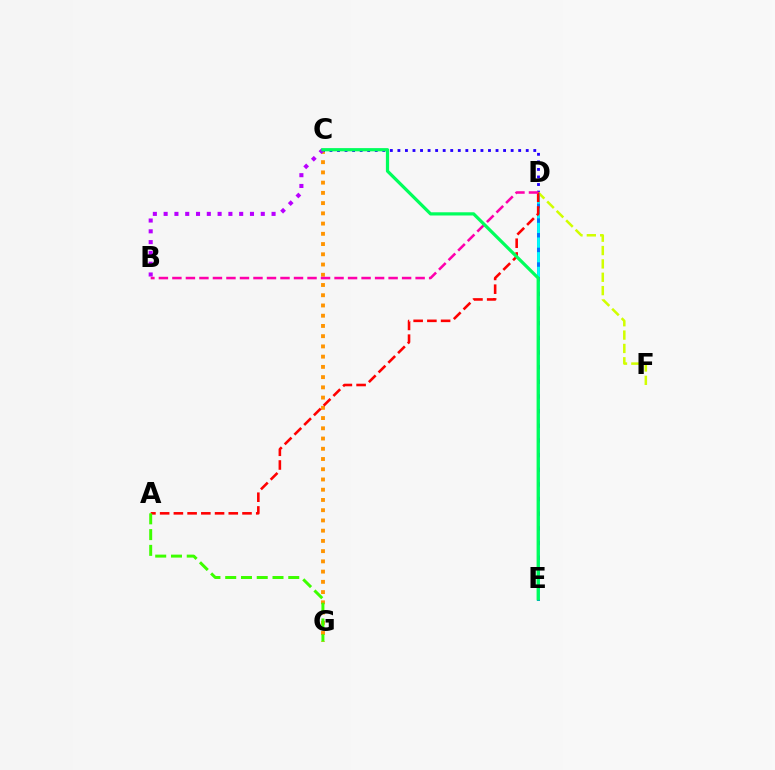{('C', 'G'): [{'color': '#ff9400', 'line_style': 'dotted', 'thickness': 2.78}], ('C', 'D'): [{'color': '#2500ff', 'line_style': 'dotted', 'thickness': 2.05}], ('D', 'E'): [{'color': '#0074ff', 'line_style': 'solid', 'thickness': 2.14}, {'color': '#00fff6', 'line_style': 'dashed', 'thickness': 1.99}], ('D', 'F'): [{'color': '#d1ff00', 'line_style': 'dashed', 'thickness': 1.81}], ('A', 'D'): [{'color': '#ff0000', 'line_style': 'dashed', 'thickness': 1.86}], ('B', 'D'): [{'color': '#ff00ac', 'line_style': 'dashed', 'thickness': 1.84}], ('A', 'G'): [{'color': '#3dff00', 'line_style': 'dashed', 'thickness': 2.14}], ('B', 'C'): [{'color': '#b900ff', 'line_style': 'dotted', 'thickness': 2.93}], ('C', 'E'): [{'color': '#00ff5c', 'line_style': 'solid', 'thickness': 2.32}]}